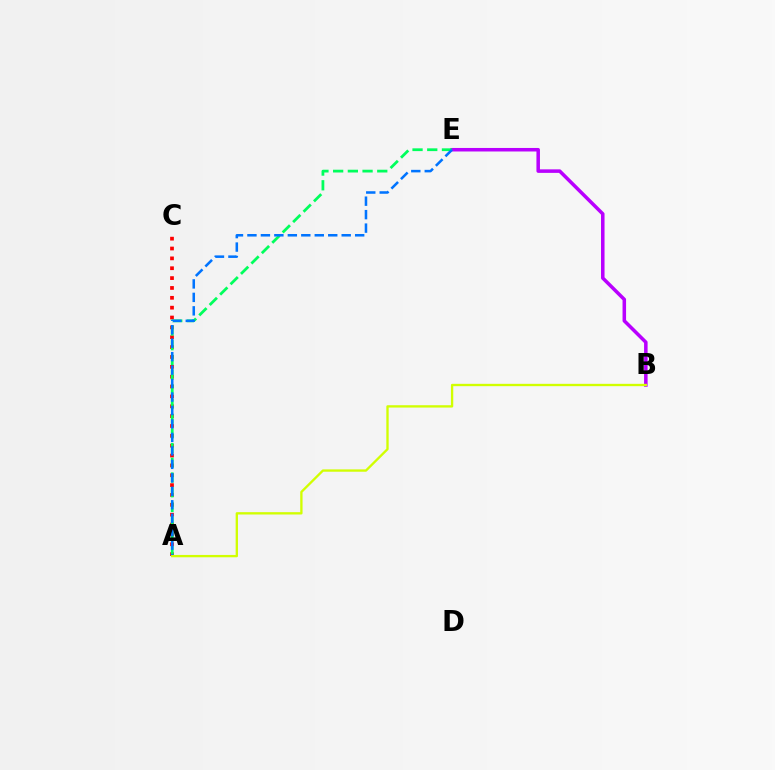{('A', 'C'): [{'color': '#ff0000', 'line_style': 'dotted', 'thickness': 2.68}], ('B', 'E'): [{'color': '#b900ff', 'line_style': 'solid', 'thickness': 2.54}], ('A', 'E'): [{'color': '#00ff5c', 'line_style': 'dashed', 'thickness': 2.0}, {'color': '#0074ff', 'line_style': 'dashed', 'thickness': 1.83}], ('A', 'B'): [{'color': '#d1ff00', 'line_style': 'solid', 'thickness': 1.68}]}